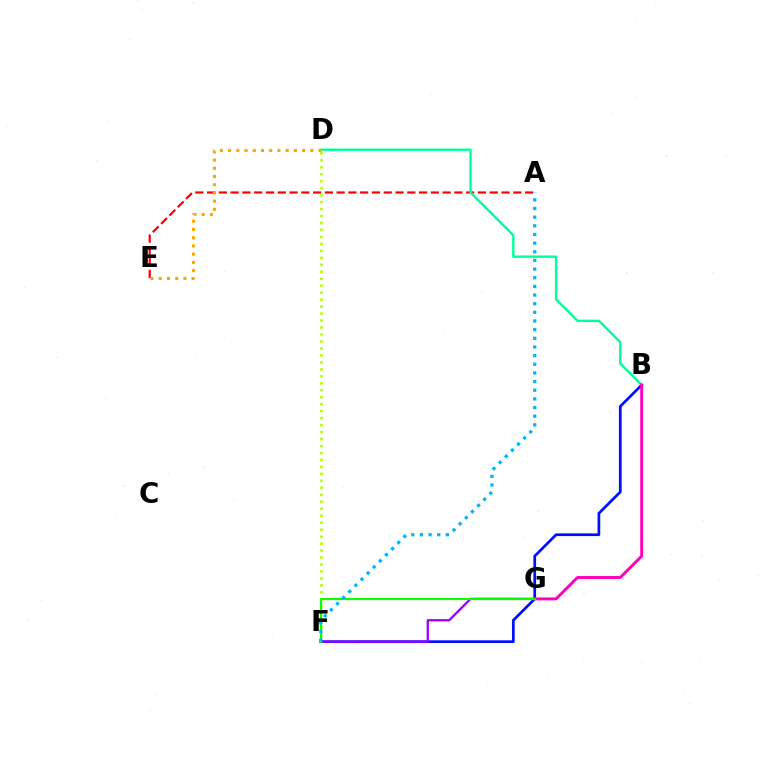{('A', 'E'): [{'color': '#ff0000', 'line_style': 'dashed', 'thickness': 1.6}], ('D', 'F'): [{'color': '#b3ff00', 'line_style': 'dotted', 'thickness': 1.89}], ('B', 'F'): [{'color': '#0010ff', 'line_style': 'solid', 'thickness': 1.97}], ('F', 'G'): [{'color': '#9b00ff', 'line_style': 'solid', 'thickness': 1.66}, {'color': '#08ff00', 'line_style': 'solid', 'thickness': 1.54}], ('B', 'D'): [{'color': '#00ff9d', 'line_style': 'solid', 'thickness': 1.74}], ('B', 'G'): [{'color': '#ff00bd', 'line_style': 'solid', 'thickness': 2.11}], ('A', 'F'): [{'color': '#00b5ff', 'line_style': 'dotted', 'thickness': 2.35}], ('D', 'E'): [{'color': '#ffa500', 'line_style': 'dotted', 'thickness': 2.23}]}